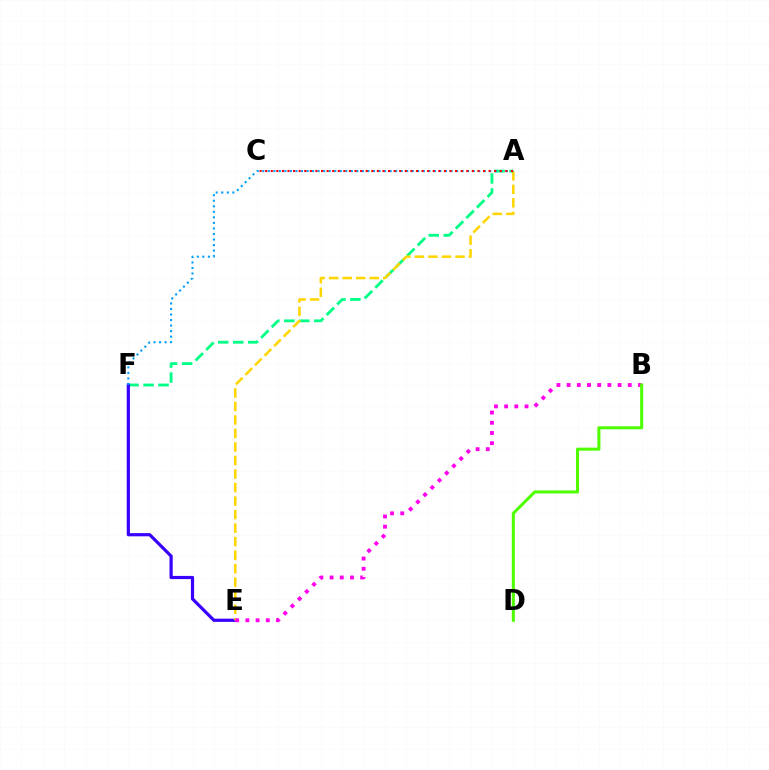{('A', 'F'): [{'color': '#00ff86', 'line_style': 'dashed', 'thickness': 2.04}, {'color': '#009eff', 'line_style': 'dotted', 'thickness': 1.5}], ('E', 'F'): [{'color': '#3700ff', 'line_style': 'solid', 'thickness': 2.3}], ('A', 'E'): [{'color': '#ffd500', 'line_style': 'dashed', 'thickness': 1.84}], ('B', 'E'): [{'color': '#ff00ed', 'line_style': 'dotted', 'thickness': 2.77}], ('B', 'D'): [{'color': '#4fff00', 'line_style': 'solid', 'thickness': 2.2}], ('A', 'C'): [{'color': '#ff0000', 'line_style': 'dotted', 'thickness': 1.52}]}